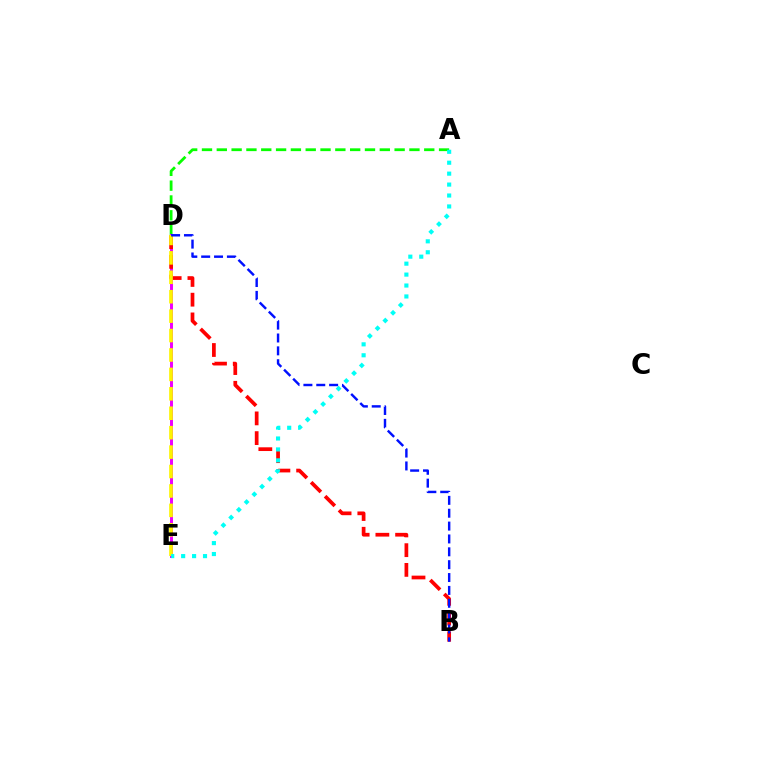{('A', 'D'): [{'color': '#08ff00', 'line_style': 'dashed', 'thickness': 2.01}], ('D', 'E'): [{'color': '#ee00ff', 'line_style': 'solid', 'thickness': 2.13}, {'color': '#fcf500', 'line_style': 'dashed', 'thickness': 2.64}], ('B', 'D'): [{'color': '#ff0000', 'line_style': 'dashed', 'thickness': 2.68}, {'color': '#0010ff', 'line_style': 'dashed', 'thickness': 1.75}], ('A', 'E'): [{'color': '#00fff6', 'line_style': 'dotted', 'thickness': 2.97}]}